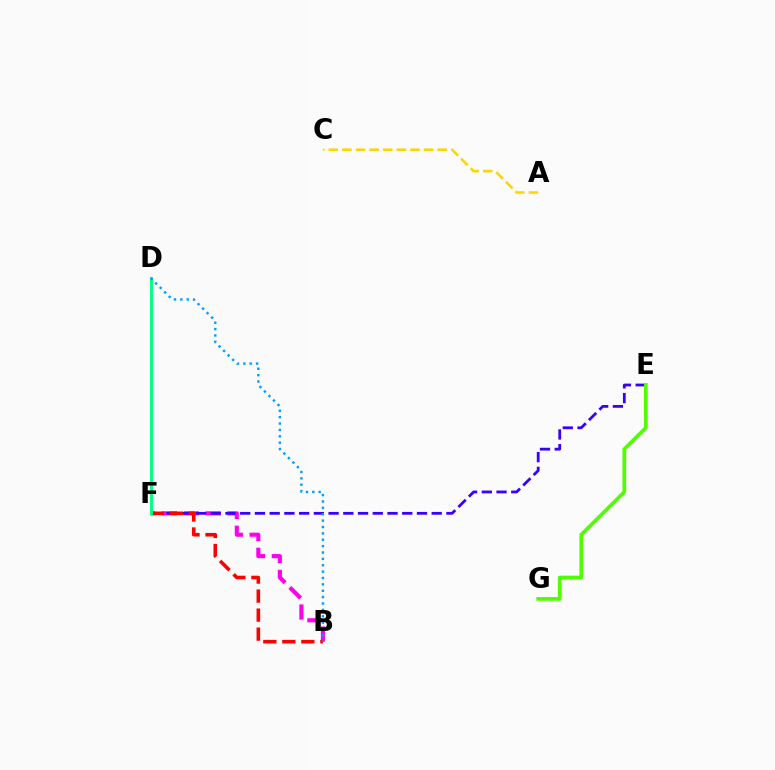{('B', 'F'): [{'color': '#ff00ed', 'line_style': 'dashed', 'thickness': 2.96}, {'color': '#ff0000', 'line_style': 'dashed', 'thickness': 2.58}], ('E', 'F'): [{'color': '#3700ff', 'line_style': 'dashed', 'thickness': 2.0}], ('A', 'C'): [{'color': '#ffd500', 'line_style': 'dashed', 'thickness': 1.85}], ('D', 'F'): [{'color': '#00ff86', 'line_style': 'solid', 'thickness': 2.09}], ('B', 'D'): [{'color': '#009eff', 'line_style': 'dotted', 'thickness': 1.73}], ('E', 'G'): [{'color': '#4fff00', 'line_style': 'solid', 'thickness': 2.66}]}